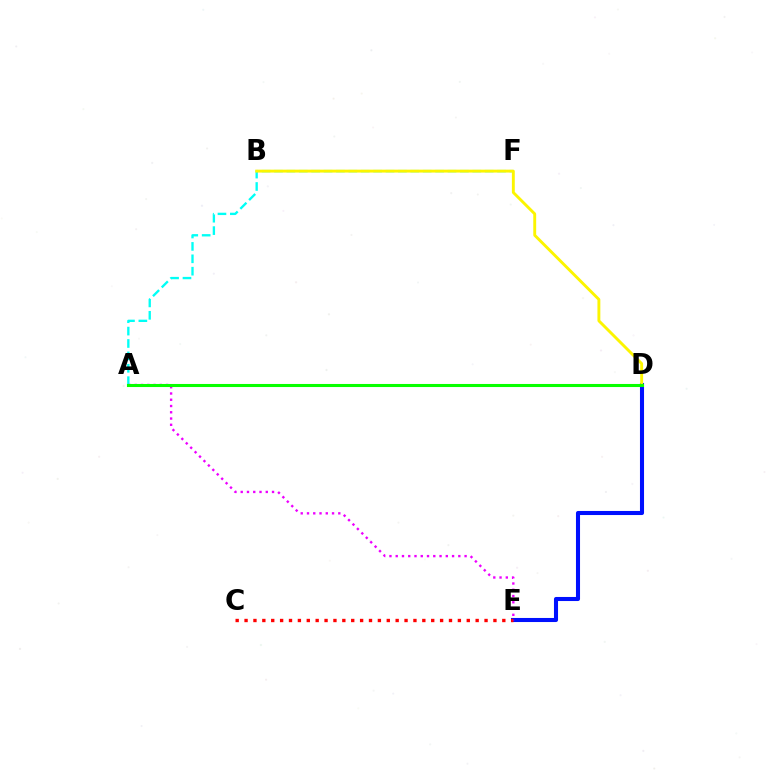{('A', 'F'): [{'color': '#00fff6', 'line_style': 'dashed', 'thickness': 1.68}], ('D', 'E'): [{'color': '#0010ff', 'line_style': 'solid', 'thickness': 2.93}], ('C', 'E'): [{'color': '#ff0000', 'line_style': 'dotted', 'thickness': 2.41}], ('A', 'E'): [{'color': '#ee00ff', 'line_style': 'dotted', 'thickness': 1.7}], ('B', 'D'): [{'color': '#fcf500', 'line_style': 'solid', 'thickness': 2.08}], ('A', 'D'): [{'color': '#08ff00', 'line_style': 'solid', 'thickness': 2.21}]}